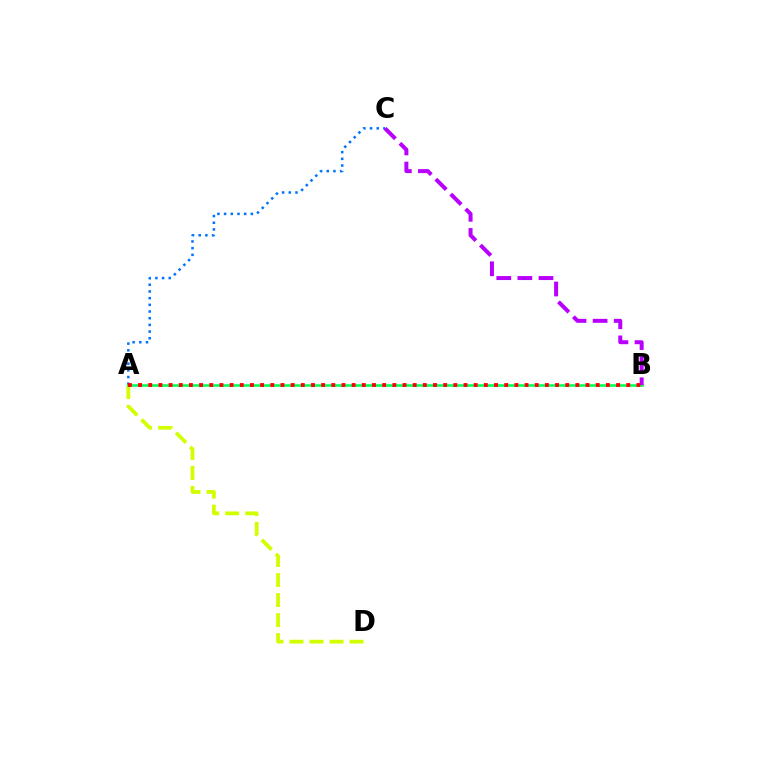{('A', 'C'): [{'color': '#0074ff', 'line_style': 'dotted', 'thickness': 1.82}], ('A', 'D'): [{'color': '#d1ff00', 'line_style': 'dashed', 'thickness': 2.72}], ('A', 'B'): [{'color': '#00ff5c', 'line_style': 'solid', 'thickness': 1.86}, {'color': '#ff0000', 'line_style': 'dotted', 'thickness': 2.76}], ('B', 'C'): [{'color': '#b900ff', 'line_style': 'dashed', 'thickness': 2.87}]}